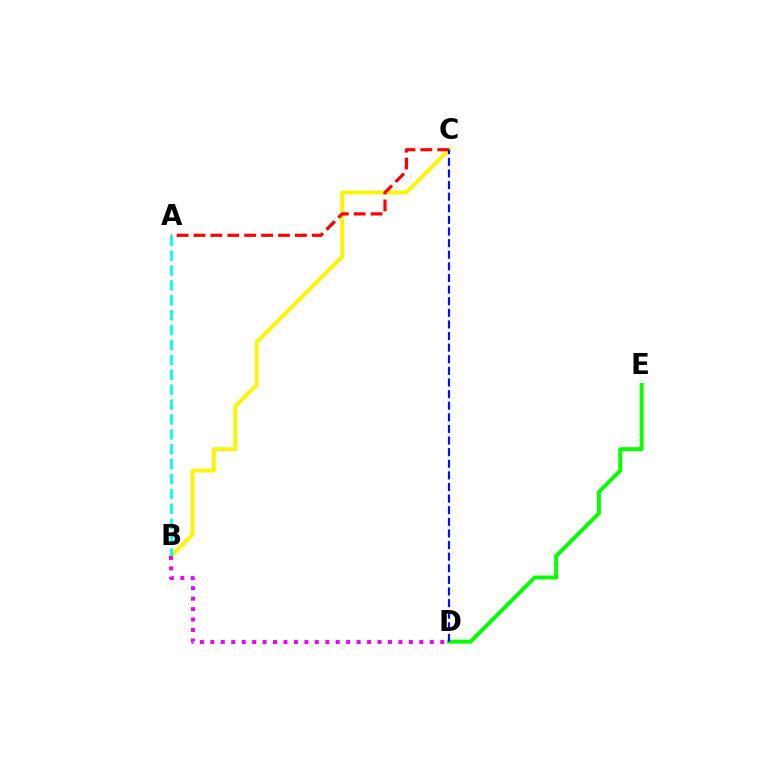{('D', 'E'): [{'color': '#08ff00', 'line_style': 'solid', 'thickness': 2.85}], ('B', 'C'): [{'color': '#fcf500', 'line_style': 'solid', 'thickness': 2.77}], ('A', 'B'): [{'color': '#00fff6', 'line_style': 'dashed', 'thickness': 2.02}], ('B', 'D'): [{'color': '#ee00ff', 'line_style': 'dotted', 'thickness': 2.84}], ('A', 'C'): [{'color': '#ff0000', 'line_style': 'dashed', 'thickness': 2.3}], ('C', 'D'): [{'color': '#0010ff', 'line_style': 'dashed', 'thickness': 1.58}]}